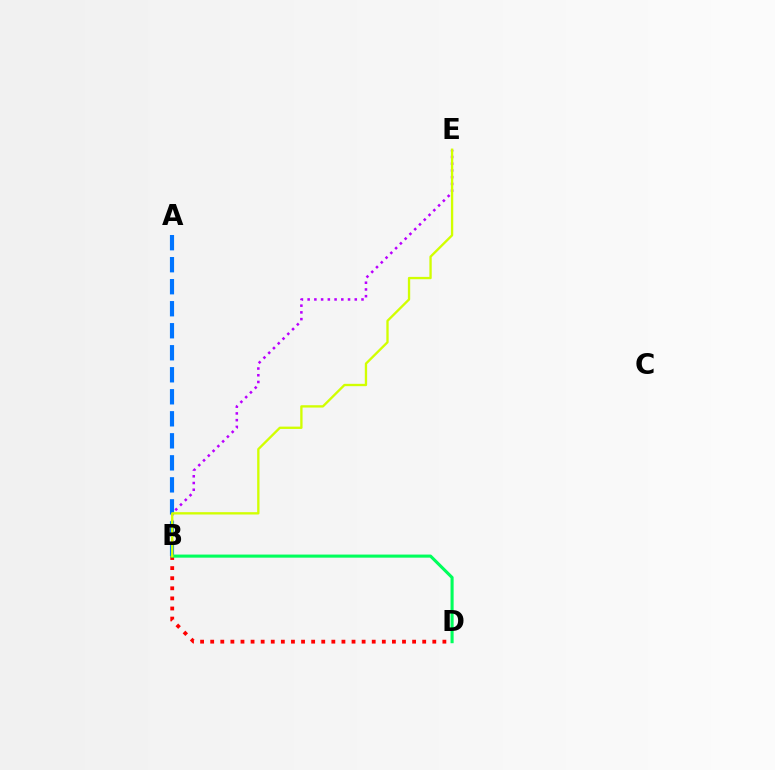{('B', 'E'): [{'color': '#b900ff', 'line_style': 'dotted', 'thickness': 1.83}, {'color': '#d1ff00', 'line_style': 'solid', 'thickness': 1.68}], ('B', 'D'): [{'color': '#ff0000', 'line_style': 'dotted', 'thickness': 2.74}, {'color': '#00ff5c', 'line_style': 'solid', 'thickness': 2.22}], ('A', 'B'): [{'color': '#0074ff', 'line_style': 'dashed', 'thickness': 2.99}]}